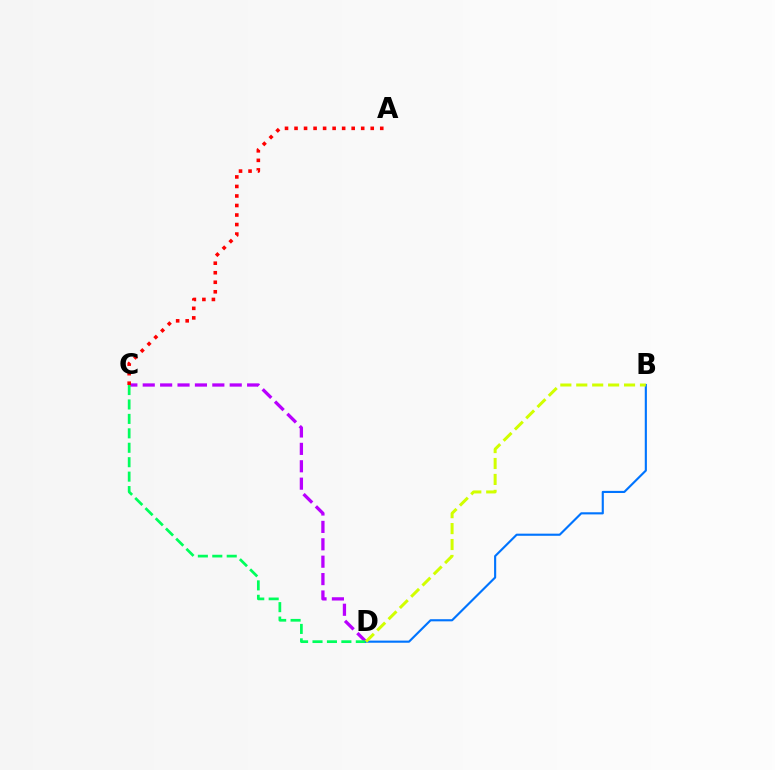{('C', 'D'): [{'color': '#b900ff', 'line_style': 'dashed', 'thickness': 2.36}, {'color': '#00ff5c', 'line_style': 'dashed', 'thickness': 1.96}], ('B', 'D'): [{'color': '#0074ff', 'line_style': 'solid', 'thickness': 1.54}, {'color': '#d1ff00', 'line_style': 'dashed', 'thickness': 2.16}], ('A', 'C'): [{'color': '#ff0000', 'line_style': 'dotted', 'thickness': 2.59}]}